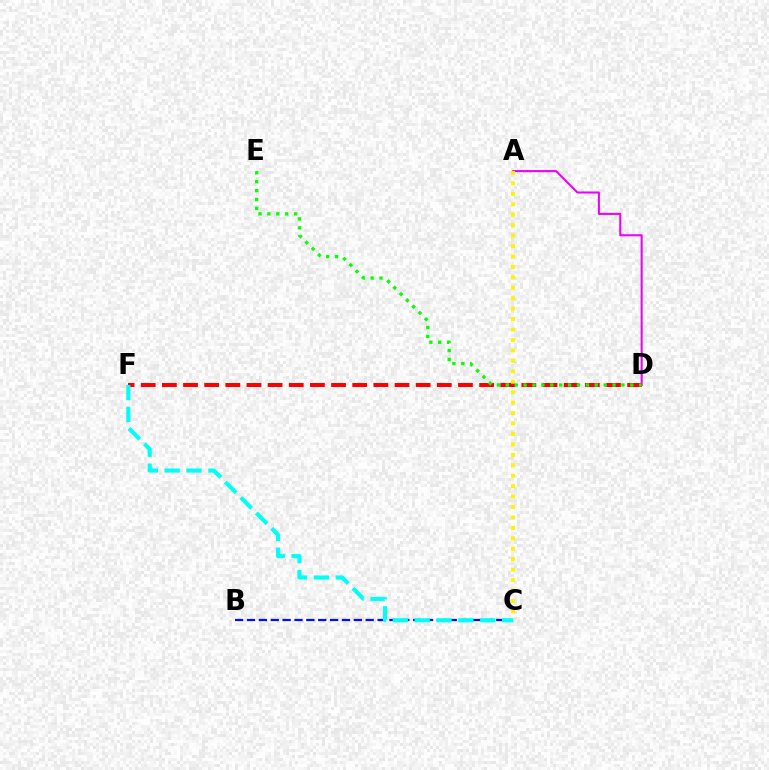{('A', 'D'): [{'color': '#ee00ff', 'line_style': 'solid', 'thickness': 1.5}], ('B', 'C'): [{'color': '#0010ff', 'line_style': 'dashed', 'thickness': 1.61}], ('D', 'F'): [{'color': '#ff0000', 'line_style': 'dashed', 'thickness': 2.87}], ('C', 'F'): [{'color': '#00fff6', 'line_style': 'dashed', 'thickness': 2.97}], ('A', 'C'): [{'color': '#fcf500', 'line_style': 'dotted', 'thickness': 2.84}], ('D', 'E'): [{'color': '#08ff00', 'line_style': 'dotted', 'thickness': 2.42}]}